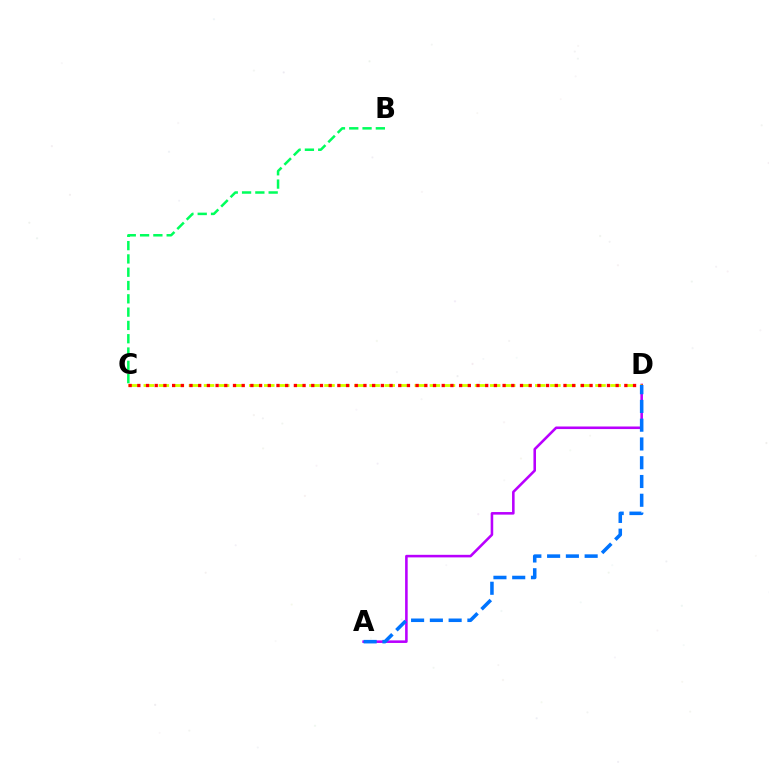{('A', 'D'): [{'color': '#b900ff', 'line_style': 'solid', 'thickness': 1.85}, {'color': '#0074ff', 'line_style': 'dashed', 'thickness': 2.55}], ('C', 'D'): [{'color': '#d1ff00', 'line_style': 'dashed', 'thickness': 2.05}, {'color': '#ff0000', 'line_style': 'dotted', 'thickness': 2.36}], ('B', 'C'): [{'color': '#00ff5c', 'line_style': 'dashed', 'thickness': 1.81}]}